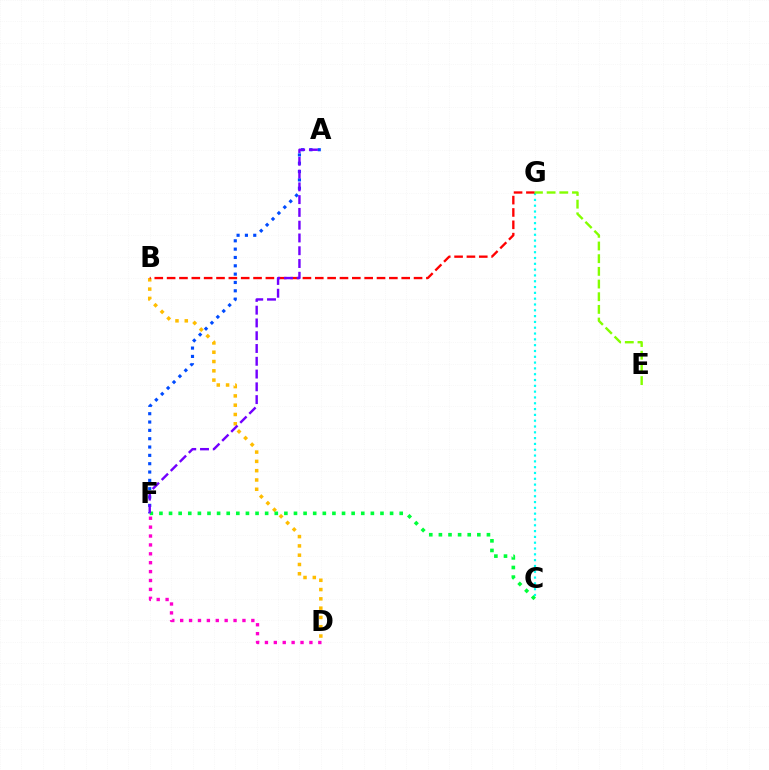{('D', 'F'): [{'color': '#ff00cf', 'line_style': 'dotted', 'thickness': 2.42}], ('C', 'G'): [{'color': '#00fff6', 'line_style': 'dotted', 'thickness': 1.58}], ('A', 'F'): [{'color': '#004bff', 'line_style': 'dotted', 'thickness': 2.26}, {'color': '#7200ff', 'line_style': 'dashed', 'thickness': 1.74}], ('B', 'D'): [{'color': '#ffbd00', 'line_style': 'dotted', 'thickness': 2.53}], ('B', 'G'): [{'color': '#ff0000', 'line_style': 'dashed', 'thickness': 1.68}], ('C', 'F'): [{'color': '#00ff39', 'line_style': 'dotted', 'thickness': 2.61}], ('E', 'G'): [{'color': '#84ff00', 'line_style': 'dashed', 'thickness': 1.72}]}